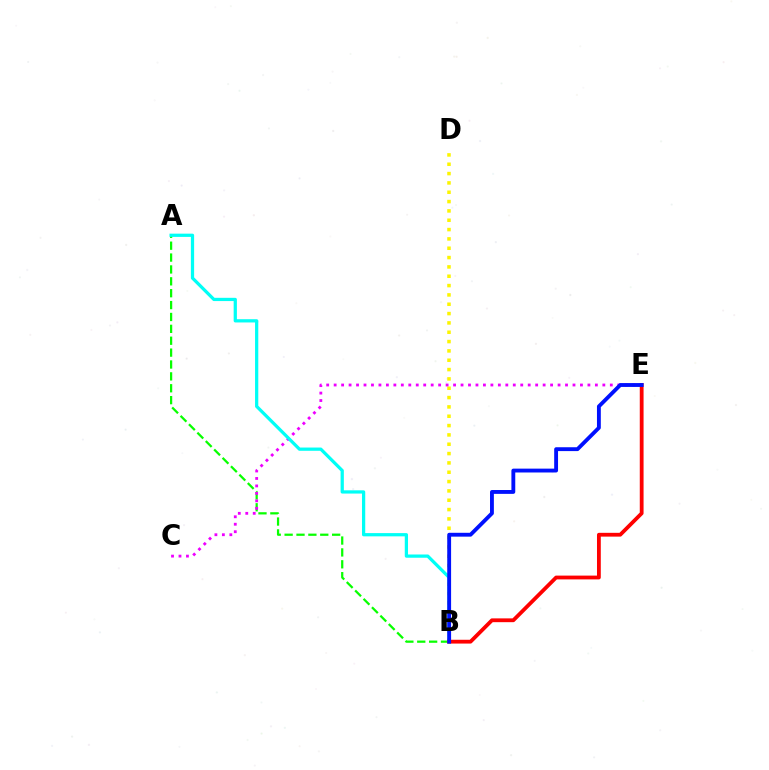{('B', 'D'): [{'color': '#fcf500', 'line_style': 'dotted', 'thickness': 2.54}], ('A', 'B'): [{'color': '#08ff00', 'line_style': 'dashed', 'thickness': 1.61}, {'color': '#00fff6', 'line_style': 'solid', 'thickness': 2.34}], ('C', 'E'): [{'color': '#ee00ff', 'line_style': 'dotted', 'thickness': 2.03}], ('B', 'E'): [{'color': '#ff0000', 'line_style': 'solid', 'thickness': 2.73}, {'color': '#0010ff', 'line_style': 'solid', 'thickness': 2.78}]}